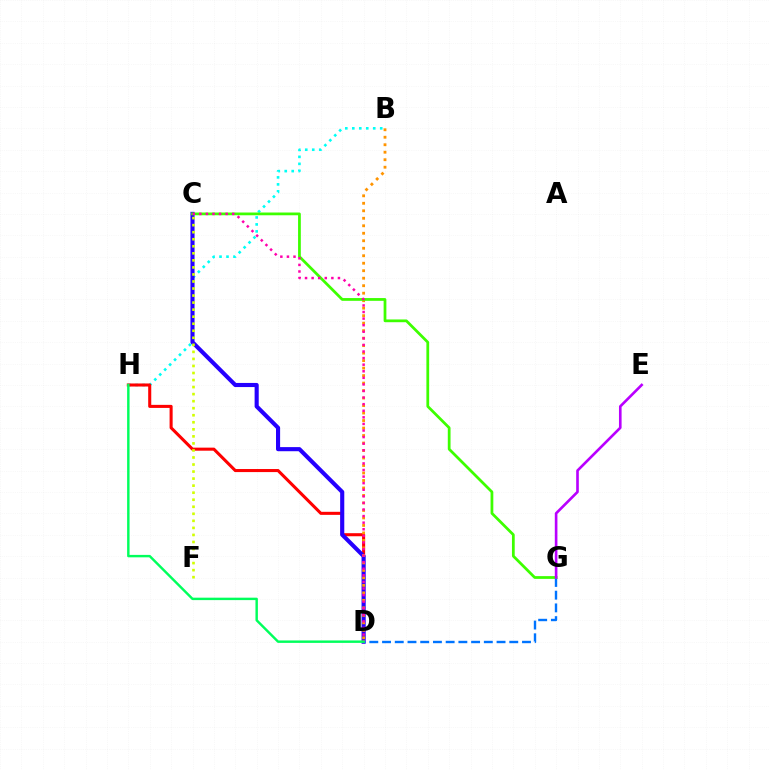{('B', 'H'): [{'color': '#00fff6', 'line_style': 'dotted', 'thickness': 1.9}], ('D', 'H'): [{'color': '#ff0000', 'line_style': 'solid', 'thickness': 2.2}, {'color': '#00ff5c', 'line_style': 'solid', 'thickness': 1.75}], ('C', 'D'): [{'color': '#2500ff', 'line_style': 'solid', 'thickness': 2.96}, {'color': '#ff00ac', 'line_style': 'dotted', 'thickness': 1.79}], ('D', 'G'): [{'color': '#0074ff', 'line_style': 'dashed', 'thickness': 1.73}], ('B', 'D'): [{'color': '#ff9400', 'line_style': 'dotted', 'thickness': 2.04}], ('C', 'G'): [{'color': '#3dff00', 'line_style': 'solid', 'thickness': 1.98}], ('C', 'F'): [{'color': '#d1ff00', 'line_style': 'dotted', 'thickness': 1.91}], ('E', 'G'): [{'color': '#b900ff', 'line_style': 'solid', 'thickness': 1.89}]}